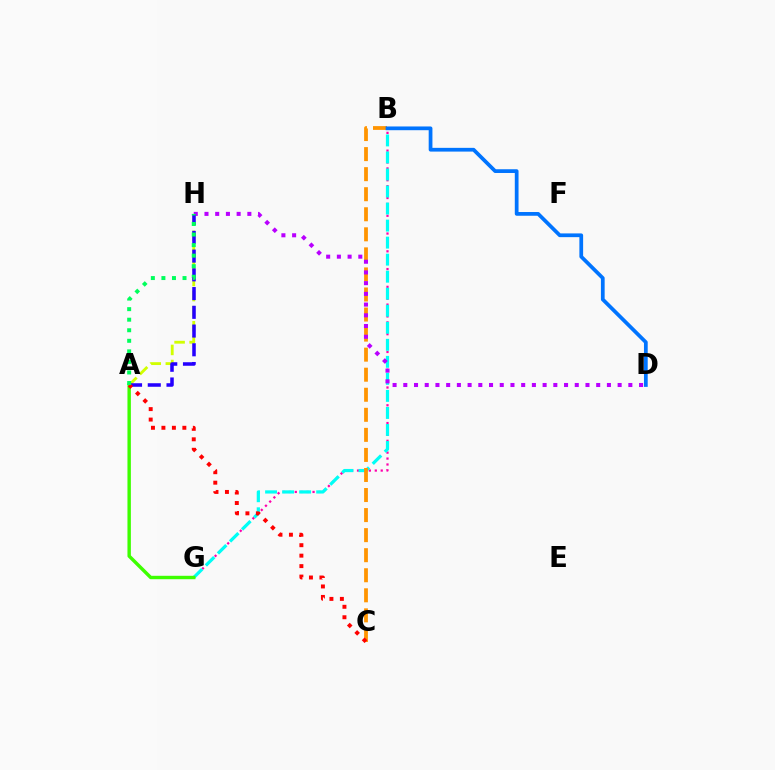{('B', 'G'): [{'color': '#ff00ac', 'line_style': 'dotted', 'thickness': 1.61}, {'color': '#00fff6', 'line_style': 'dashed', 'thickness': 2.31}], ('B', 'C'): [{'color': '#ff9400', 'line_style': 'dashed', 'thickness': 2.72}], ('A', 'H'): [{'color': '#d1ff00', 'line_style': 'dashed', 'thickness': 2.05}, {'color': '#2500ff', 'line_style': 'dashed', 'thickness': 2.55}, {'color': '#00ff5c', 'line_style': 'dotted', 'thickness': 2.87}], ('D', 'H'): [{'color': '#b900ff', 'line_style': 'dotted', 'thickness': 2.91}], ('A', 'G'): [{'color': '#3dff00', 'line_style': 'solid', 'thickness': 2.46}], ('B', 'D'): [{'color': '#0074ff', 'line_style': 'solid', 'thickness': 2.69}], ('A', 'C'): [{'color': '#ff0000', 'line_style': 'dotted', 'thickness': 2.84}]}